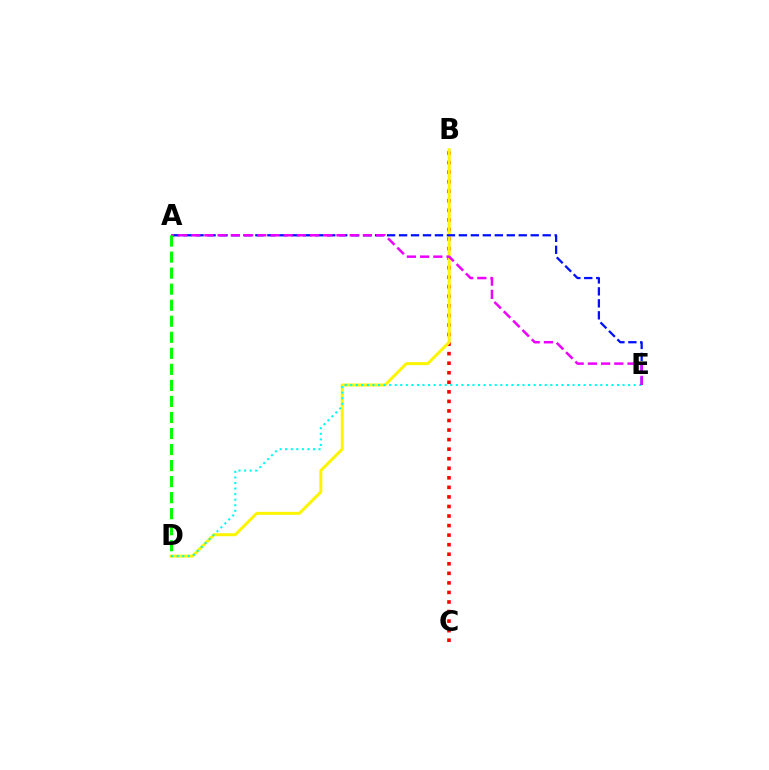{('B', 'C'): [{'color': '#ff0000', 'line_style': 'dotted', 'thickness': 2.6}], ('B', 'D'): [{'color': '#fcf500', 'line_style': 'solid', 'thickness': 2.15}], ('D', 'E'): [{'color': '#00fff6', 'line_style': 'dotted', 'thickness': 1.51}], ('A', 'E'): [{'color': '#0010ff', 'line_style': 'dashed', 'thickness': 1.63}, {'color': '#ee00ff', 'line_style': 'dashed', 'thickness': 1.79}], ('A', 'D'): [{'color': '#08ff00', 'line_style': 'dashed', 'thickness': 2.18}]}